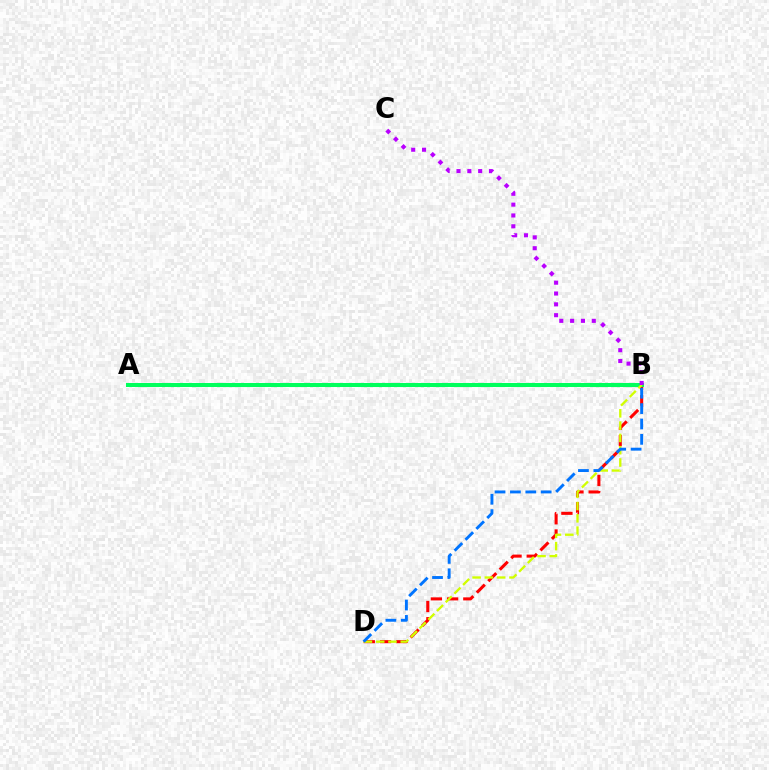{('B', 'D'): [{'color': '#ff0000', 'line_style': 'dashed', 'thickness': 2.2}, {'color': '#d1ff00', 'line_style': 'dashed', 'thickness': 1.67}, {'color': '#0074ff', 'line_style': 'dashed', 'thickness': 2.09}], ('A', 'B'): [{'color': '#00ff5c', 'line_style': 'solid', 'thickness': 2.9}], ('B', 'C'): [{'color': '#b900ff', 'line_style': 'dotted', 'thickness': 2.94}]}